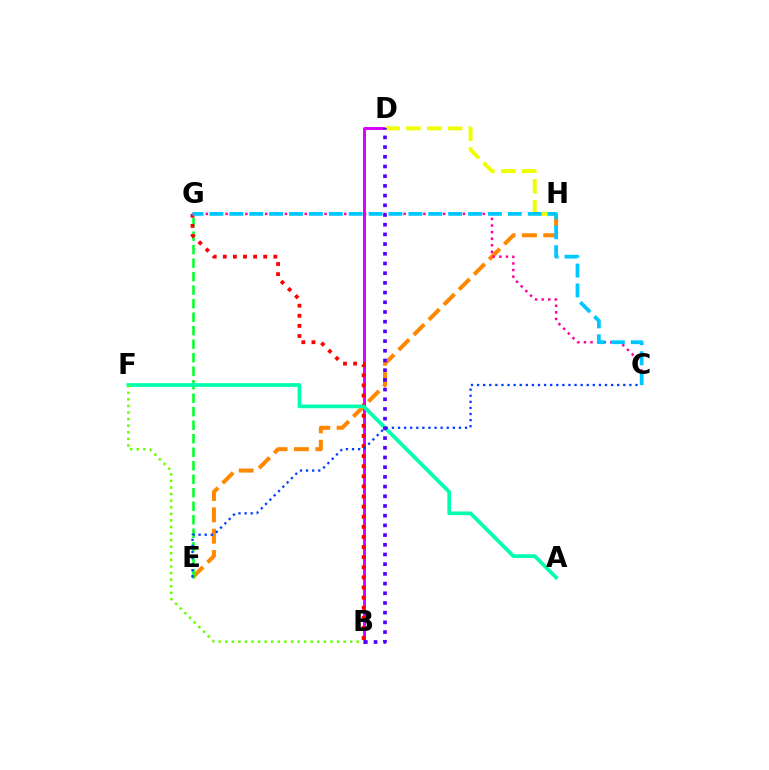{('E', 'H'): [{'color': '#ff8800', 'line_style': 'dashed', 'thickness': 2.9}], ('B', 'D'): [{'color': '#d600ff', 'line_style': 'solid', 'thickness': 2.11}, {'color': '#4f00ff', 'line_style': 'dotted', 'thickness': 2.64}], ('E', 'G'): [{'color': '#00ff27', 'line_style': 'dashed', 'thickness': 1.83}], ('B', 'G'): [{'color': '#ff0000', 'line_style': 'dotted', 'thickness': 2.75}], ('C', 'G'): [{'color': '#ff00a0', 'line_style': 'dotted', 'thickness': 1.79}, {'color': '#00c7ff', 'line_style': 'dashed', 'thickness': 2.7}], ('A', 'F'): [{'color': '#00ffaf', 'line_style': 'solid', 'thickness': 2.66}], ('C', 'E'): [{'color': '#003fff', 'line_style': 'dotted', 'thickness': 1.66}], ('B', 'F'): [{'color': '#66ff00', 'line_style': 'dotted', 'thickness': 1.79}], ('D', 'H'): [{'color': '#eeff00', 'line_style': 'dashed', 'thickness': 2.83}]}